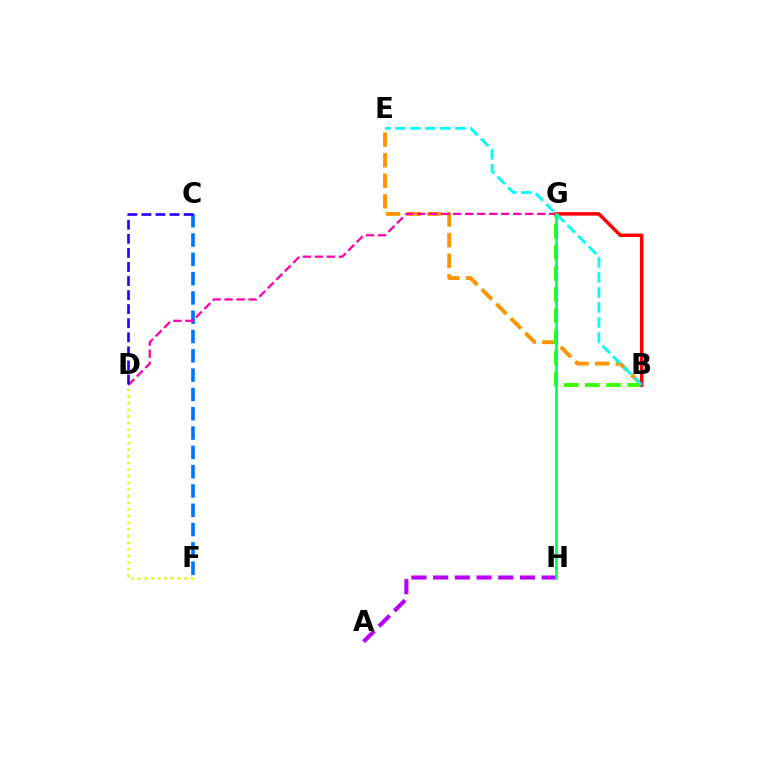{('C', 'F'): [{'color': '#0074ff', 'line_style': 'dashed', 'thickness': 2.62}], ('B', 'E'): [{'color': '#ff9400', 'line_style': 'dashed', 'thickness': 2.8}, {'color': '#00fff6', 'line_style': 'dashed', 'thickness': 2.04}], ('A', 'H'): [{'color': '#b900ff', 'line_style': 'dashed', 'thickness': 2.95}], ('B', 'G'): [{'color': '#3dff00', 'line_style': 'dashed', 'thickness': 2.87}, {'color': '#ff0000', 'line_style': 'solid', 'thickness': 2.48}], ('D', 'F'): [{'color': '#d1ff00', 'line_style': 'dotted', 'thickness': 1.8}], ('D', 'G'): [{'color': '#ff00ac', 'line_style': 'dashed', 'thickness': 1.63}], ('G', 'H'): [{'color': '#00ff5c', 'line_style': 'solid', 'thickness': 1.99}], ('C', 'D'): [{'color': '#2500ff', 'line_style': 'dashed', 'thickness': 1.91}]}